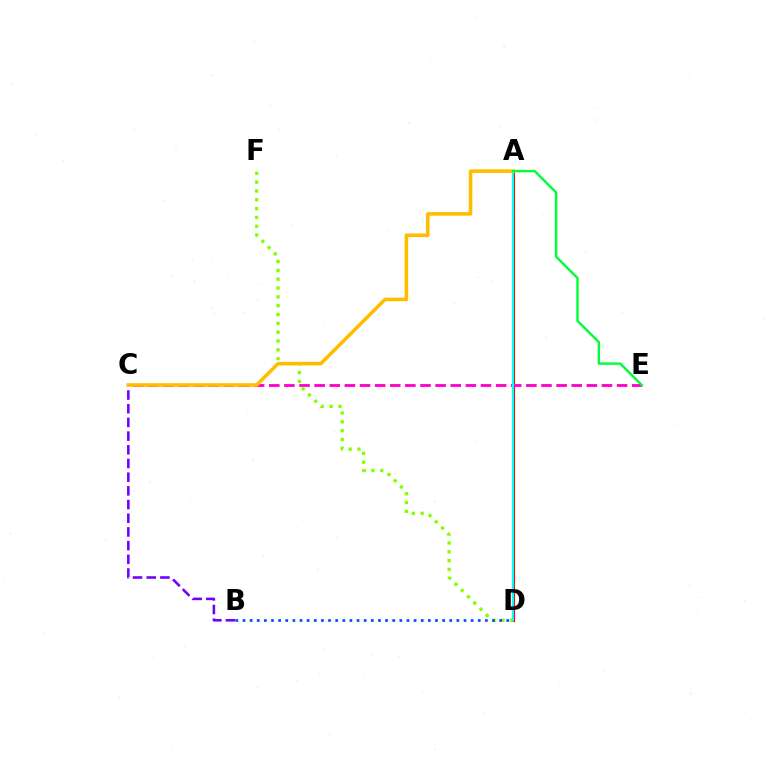{('B', 'C'): [{'color': '#7200ff', 'line_style': 'dashed', 'thickness': 1.86}], ('A', 'D'): [{'color': '#ff0000', 'line_style': 'solid', 'thickness': 2.23}, {'color': '#00fff6', 'line_style': 'solid', 'thickness': 1.54}], ('C', 'E'): [{'color': '#ff00cf', 'line_style': 'dashed', 'thickness': 2.05}], ('D', 'F'): [{'color': '#84ff00', 'line_style': 'dotted', 'thickness': 2.4}], ('B', 'D'): [{'color': '#004bff', 'line_style': 'dotted', 'thickness': 1.94}], ('A', 'C'): [{'color': '#ffbd00', 'line_style': 'solid', 'thickness': 2.57}], ('A', 'E'): [{'color': '#00ff39', 'line_style': 'solid', 'thickness': 1.75}]}